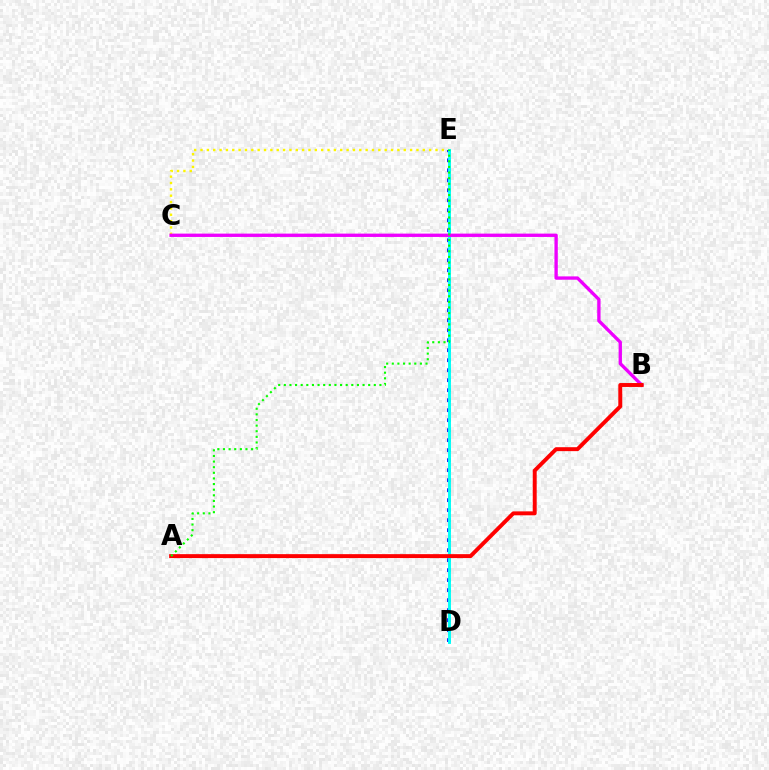{('D', 'E'): [{'color': '#0010ff', 'line_style': 'dotted', 'thickness': 2.72}, {'color': '#00fff6', 'line_style': 'solid', 'thickness': 2.09}], ('C', 'E'): [{'color': '#fcf500', 'line_style': 'dotted', 'thickness': 1.73}], ('B', 'C'): [{'color': '#ee00ff', 'line_style': 'solid', 'thickness': 2.4}], ('A', 'B'): [{'color': '#ff0000', 'line_style': 'solid', 'thickness': 2.83}], ('A', 'E'): [{'color': '#08ff00', 'line_style': 'dotted', 'thickness': 1.53}]}